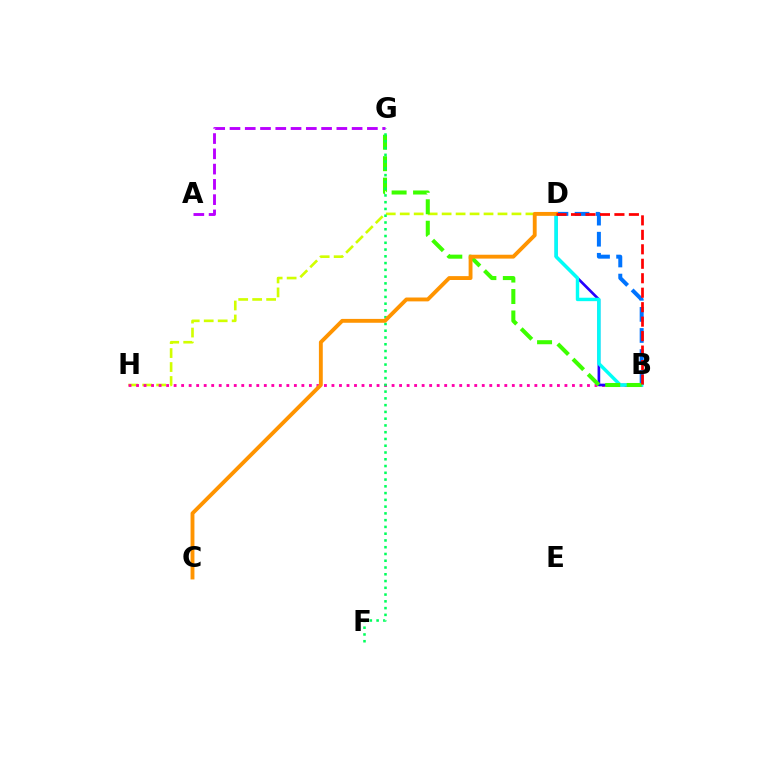{('D', 'H'): [{'color': '#d1ff00', 'line_style': 'dashed', 'thickness': 1.9}], ('B', 'D'): [{'color': '#0074ff', 'line_style': 'dashed', 'thickness': 2.86}, {'color': '#2500ff', 'line_style': 'solid', 'thickness': 1.92}, {'color': '#00fff6', 'line_style': 'solid', 'thickness': 2.47}, {'color': '#ff0000', 'line_style': 'dashed', 'thickness': 1.97}], ('B', 'H'): [{'color': '#ff00ac', 'line_style': 'dotted', 'thickness': 2.04}], ('B', 'G'): [{'color': '#3dff00', 'line_style': 'dashed', 'thickness': 2.92}], ('F', 'G'): [{'color': '#00ff5c', 'line_style': 'dotted', 'thickness': 1.84}], ('A', 'G'): [{'color': '#b900ff', 'line_style': 'dashed', 'thickness': 2.07}], ('C', 'D'): [{'color': '#ff9400', 'line_style': 'solid', 'thickness': 2.79}]}